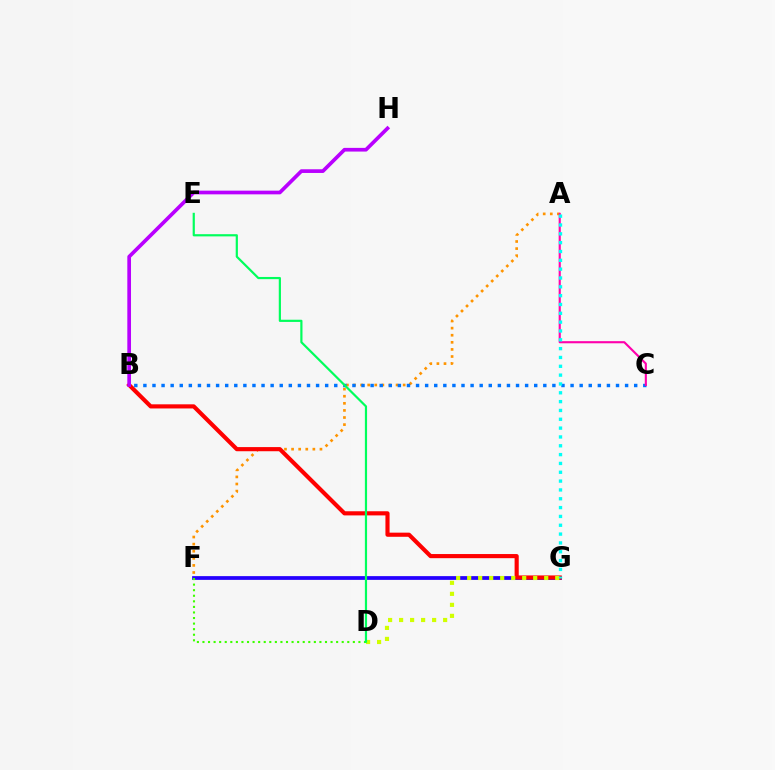{('F', 'G'): [{'color': '#2500ff', 'line_style': 'solid', 'thickness': 2.7}], ('A', 'F'): [{'color': '#ff9400', 'line_style': 'dotted', 'thickness': 1.93}], ('B', 'G'): [{'color': '#ff0000', 'line_style': 'solid', 'thickness': 2.98}], ('D', 'G'): [{'color': '#d1ff00', 'line_style': 'dotted', 'thickness': 2.99}], ('B', 'C'): [{'color': '#0074ff', 'line_style': 'dotted', 'thickness': 2.47}], ('B', 'H'): [{'color': '#b900ff', 'line_style': 'solid', 'thickness': 2.66}], ('A', 'C'): [{'color': '#ff00ac', 'line_style': 'solid', 'thickness': 1.53}], ('D', 'F'): [{'color': '#3dff00', 'line_style': 'dotted', 'thickness': 1.51}], ('A', 'G'): [{'color': '#00fff6', 'line_style': 'dotted', 'thickness': 2.4}], ('D', 'E'): [{'color': '#00ff5c', 'line_style': 'solid', 'thickness': 1.58}]}